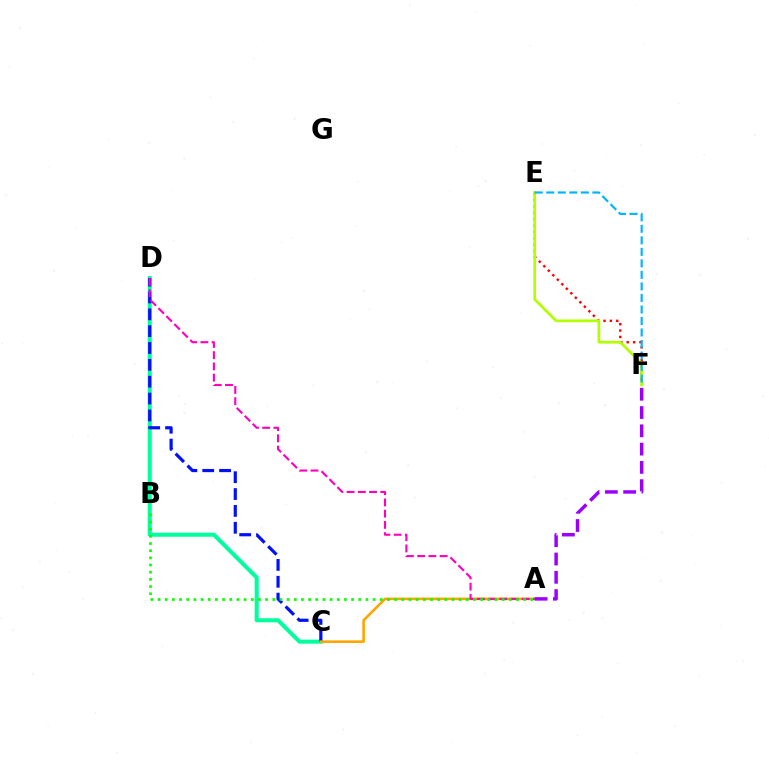{('C', 'D'): [{'color': '#00ff9d', 'line_style': 'solid', 'thickness': 2.91}, {'color': '#0010ff', 'line_style': 'dashed', 'thickness': 2.29}], ('E', 'F'): [{'color': '#ff0000', 'line_style': 'dotted', 'thickness': 1.73}, {'color': '#b3ff00', 'line_style': 'solid', 'thickness': 1.97}, {'color': '#00b5ff', 'line_style': 'dashed', 'thickness': 1.56}], ('A', 'C'): [{'color': '#ffa500', 'line_style': 'solid', 'thickness': 1.88}], ('A', 'D'): [{'color': '#ff00bd', 'line_style': 'dashed', 'thickness': 1.53}], ('A', 'F'): [{'color': '#9b00ff', 'line_style': 'dashed', 'thickness': 2.49}], ('A', 'B'): [{'color': '#08ff00', 'line_style': 'dotted', 'thickness': 1.95}]}